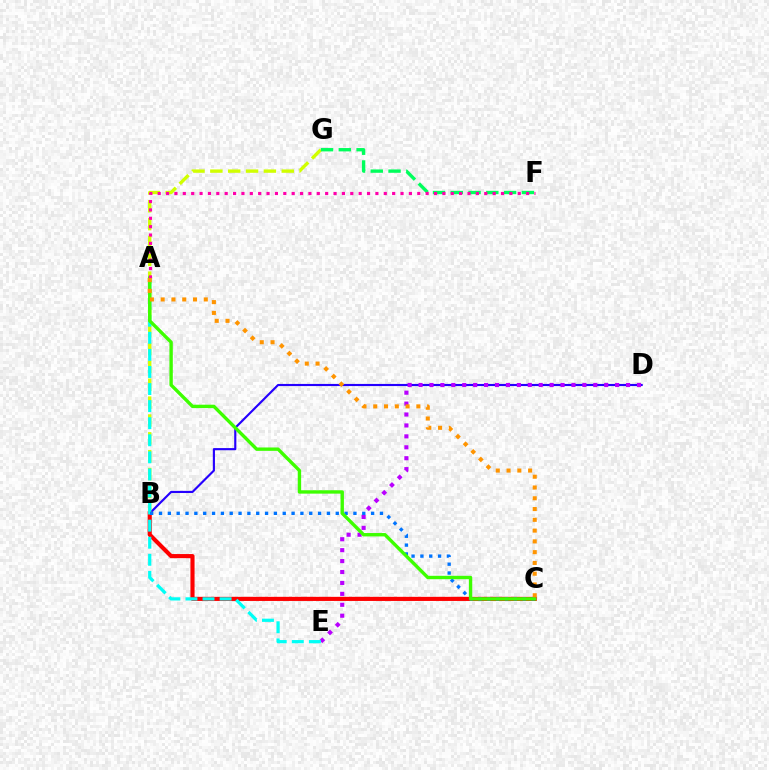{('B', 'G'): [{'color': '#d1ff00', 'line_style': 'dashed', 'thickness': 2.43}], ('F', 'G'): [{'color': '#00ff5c', 'line_style': 'dashed', 'thickness': 2.42}], ('B', 'D'): [{'color': '#2500ff', 'line_style': 'solid', 'thickness': 1.54}], ('B', 'C'): [{'color': '#ff0000', 'line_style': 'solid', 'thickness': 2.97}, {'color': '#0074ff', 'line_style': 'dotted', 'thickness': 2.4}], ('D', 'E'): [{'color': '#b900ff', 'line_style': 'dotted', 'thickness': 2.97}], ('A', 'E'): [{'color': '#00fff6', 'line_style': 'dashed', 'thickness': 2.32}], ('A', 'C'): [{'color': '#3dff00', 'line_style': 'solid', 'thickness': 2.43}, {'color': '#ff9400', 'line_style': 'dotted', 'thickness': 2.93}], ('A', 'F'): [{'color': '#ff00ac', 'line_style': 'dotted', 'thickness': 2.28}]}